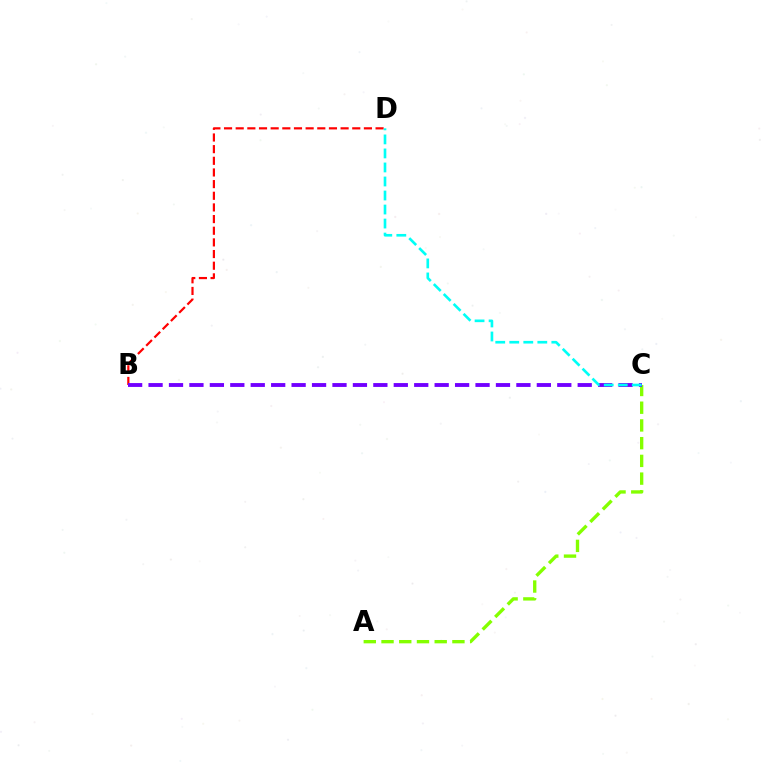{('A', 'C'): [{'color': '#84ff00', 'line_style': 'dashed', 'thickness': 2.41}], ('B', 'D'): [{'color': '#ff0000', 'line_style': 'dashed', 'thickness': 1.58}], ('B', 'C'): [{'color': '#7200ff', 'line_style': 'dashed', 'thickness': 2.78}], ('C', 'D'): [{'color': '#00fff6', 'line_style': 'dashed', 'thickness': 1.91}]}